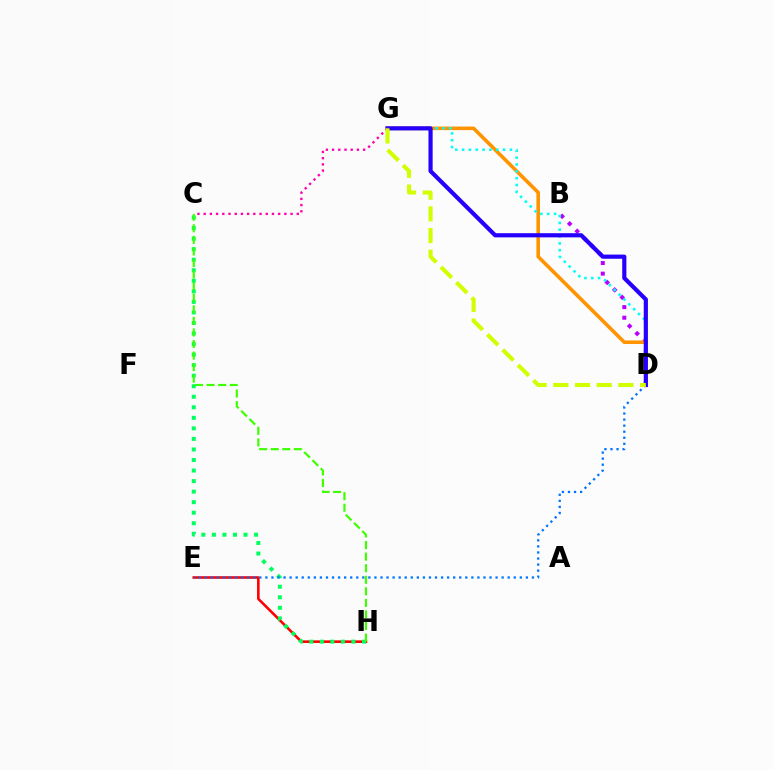{('E', 'H'): [{'color': '#ff0000', 'line_style': 'solid', 'thickness': 1.87}], ('B', 'D'): [{'color': '#b900ff', 'line_style': 'dotted', 'thickness': 2.88}], ('D', 'G'): [{'color': '#ff9400', 'line_style': 'solid', 'thickness': 2.59}, {'color': '#00fff6', 'line_style': 'dotted', 'thickness': 1.86}, {'color': '#2500ff', 'line_style': 'solid', 'thickness': 3.0}, {'color': '#d1ff00', 'line_style': 'dashed', 'thickness': 2.95}], ('C', 'H'): [{'color': '#00ff5c', 'line_style': 'dotted', 'thickness': 2.86}, {'color': '#3dff00', 'line_style': 'dashed', 'thickness': 1.57}], ('D', 'E'): [{'color': '#0074ff', 'line_style': 'dotted', 'thickness': 1.65}], ('C', 'G'): [{'color': '#ff00ac', 'line_style': 'dotted', 'thickness': 1.69}]}